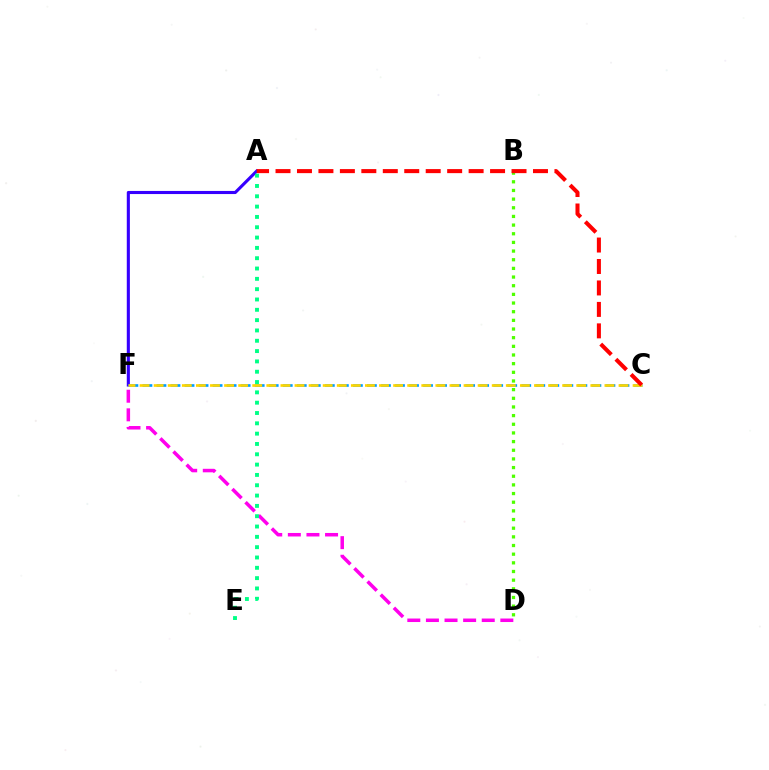{('B', 'D'): [{'color': '#4fff00', 'line_style': 'dotted', 'thickness': 2.35}], ('A', 'F'): [{'color': '#3700ff', 'line_style': 'solid', 'thickness': 2.23}], ('D', 'F'): [{'color': '#ff00ed', 'line_style': 'dashed', 'thickness': 2.53}], ('A', 'E'): [{'color': '#00ff86', 'line_style': 'dotted', 'thickness': 2.8}], ('C', 'F'): [{'color': '#009eff', 'line_style': 'dashed', 'thickness': 1.91}, {'color': '#ffd500', 'line_style': 'dashed', 'thickness': 1.91}], ('A', 'C'): [{'color': '#ff0000', 'line_style': 'dashed', 'thickness': 2.91}]}